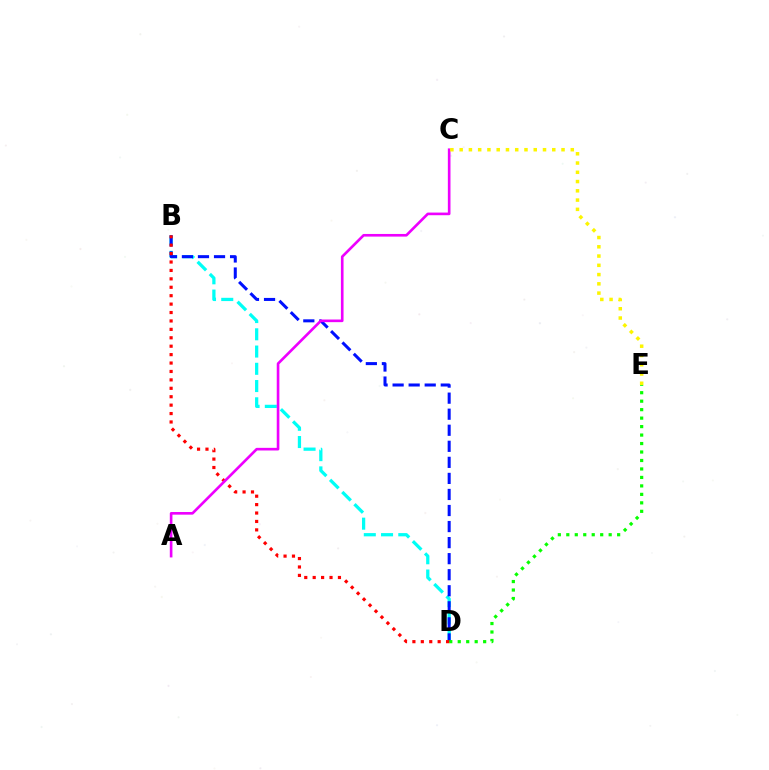{('B', 'D'): [{'color': '#00fff6', 'line_style': 'dashed', 'thickness': 2.34}, {'color': '#0010ff', 'line_style': 'dashed', 'thickness': 2.18}, {'color': '#ff0000', 'line_style': 'dotted', 'thickness': 2.29}], ('D', 'E'): [{'color': '#08ff00', 'line_style': 'dotted', 'thickness': 2.3}], ('A', 'C'): [{'color': '#ee00ff', 'line_style': 'solid', 'thickness': 1.9}], ('C', 'E'): [{'color': '#fcf500', 'line_style': 'dotted', 'thickness': 2.52}]}